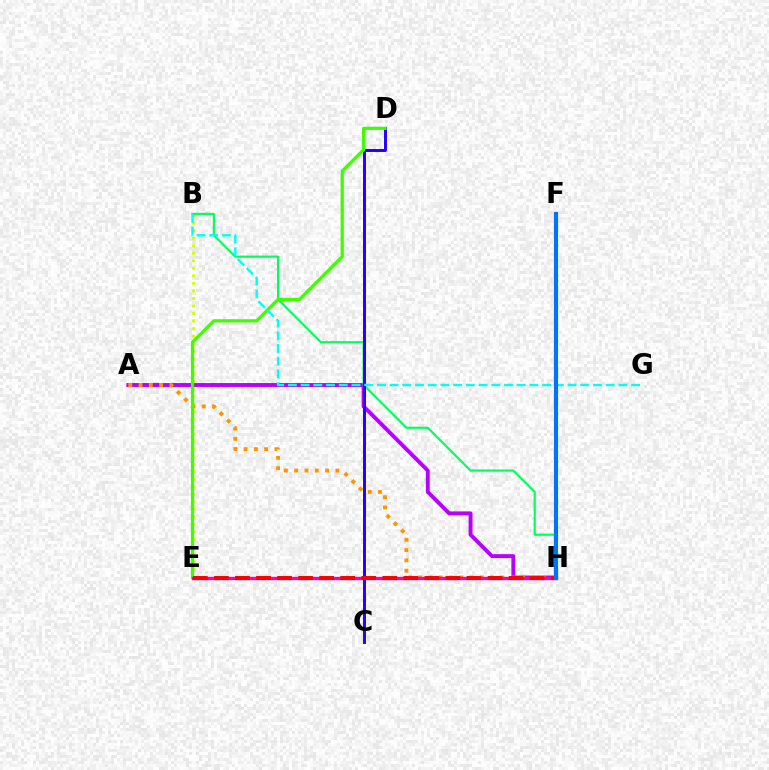{('A', 'H'): [{'color': '#b900ff', 'line_style': 'solid', 'thickness': 2.81}, {'color': '#ff9400', 'line_style': 'dotted', 'thickness': 2.8}], ('B', 'E'): [{'color': '#d1ff00', 'line_style': 'dotted', 'thickness': 2.05}], ('B', 'H'): [{'color': '#00ff5c', 'line_style': 'solid', 'thickness': 1.54}], ('C', 'D'): [{'color': '#2500ff', 'line_style': 'solid', 'thickness': 2.13}], ('D', 'E'): [{'color': '#3dff00', 'line_style': 'solid', 'thickness': 2.31}], ('B', 'G'): [{'color': '#00fff6', 'line_style': 'dashed', 'thickness': 1.73}], ('E', 'H'): [{'color': '#ff00ac', 'line_style': 'solid', 'thickness': 2.4}, {'color': '#ff0000', 'line_style': 'dashed', 'thickness': 2.86}], ('F', 'H'): [{'color': '#0074ff', 'line_style': 'solid', 'thickness': 2.96}]}